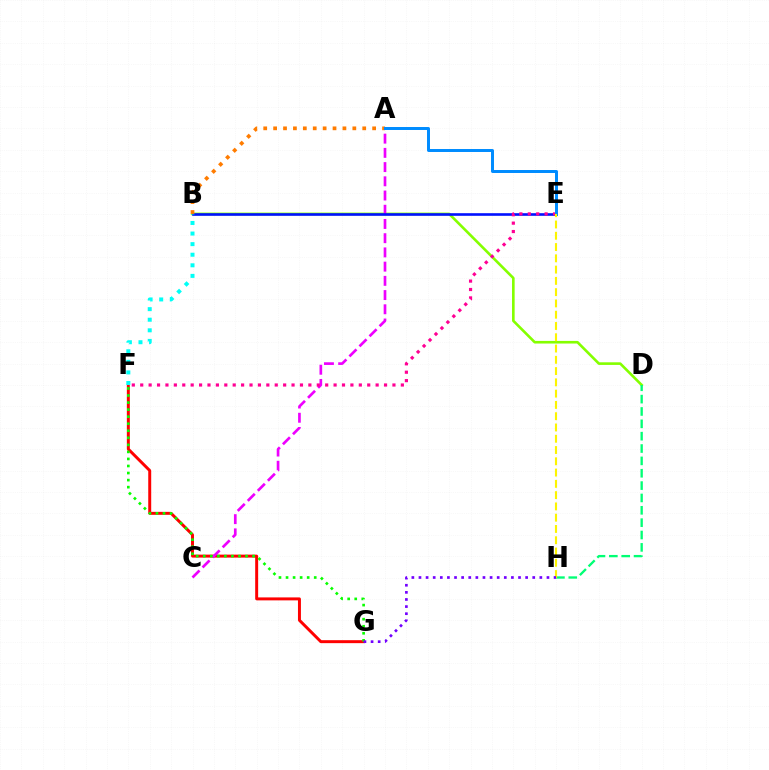{('B', 'D'): [{'color': '#84ff00', 'line_style': 'solid', 'thickness': 1.89}], ('D', 'H'): [{'color': '#00ff74', 'line_style': 'dashed', 'thickness': 1.68}], ('F', 'G'): [{'color': '#ff0000', 'line_style': 'solid', 'thickness': 2.13}, {'color': '#08ff00', 'line_style': 'dotted', 'thickness': 1.92}], ('A', 'C'): [{'color': '#ee00ff', 'line_style': 'dashed', 'thickness': 1.93}], ('B', 'E'): [{'color': '#0010ff', 'line_style': 'solid', 'thickness': 1.89}], ('B', 'F'): [{'color': '#00fff6', 'line_style': 'dotted', 'thickness': 2.88}], ('A', 'B'): [{'color': '#ff7c00', 'line_style': 'dotted', 'thickness': 2.69}], ('E', 'F'): [{'color': '#ff0094', 'line_style': 'dotted', 'thickness': 2.28}], ('A', 'E'): [{'color': '#008cff', 'line_style': 'solid', 'thickness': 2.14}], ('E', 'H'): [{'color': '#fcf500', 'line_style': 'dashed', 'thickness': 1.53}], ('G', 'H'): [{'color': '#7200ff', 'line_style': 'dotted', 'thickness': 1.93}]}